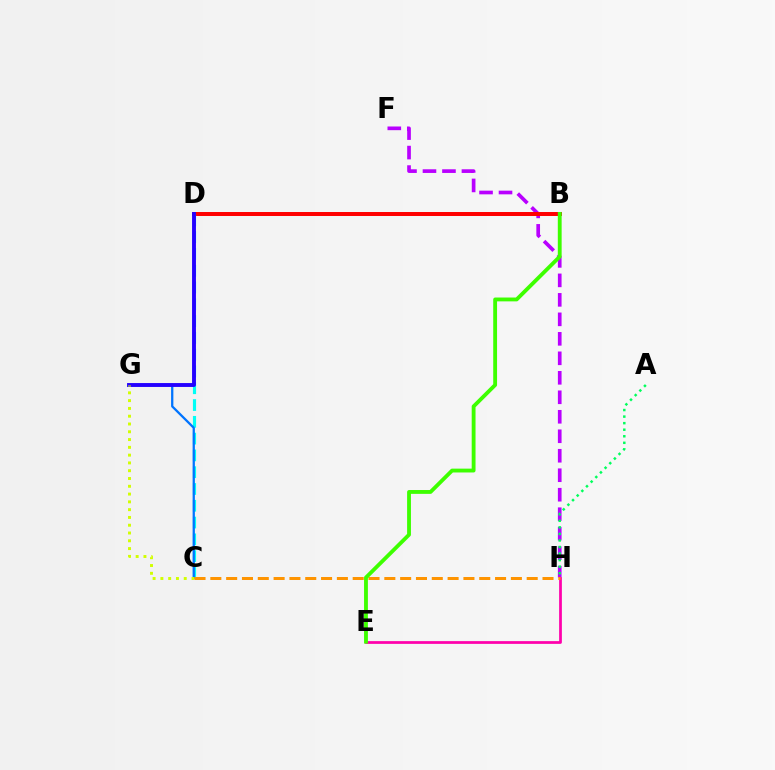{('F', 'H'): [{'color': '#b900ff', 'line_style': 'dashed', 'thickness': 2.65}], ('B', 'D'): [{'color': '#ff0000', 'line_style': 'solid', 'thickness': 2.86}], ('E', 'H'): [{'color': '#ff00ac', 'line_style': 'solid', 'thickness': 1.98}], ('C', 'D'): [{'color': '#00fff6', 'line_style': 'dashed', 'thickness': 2.28}], ('A', 'H'): [{'color': '#00ff5c', 'line_style': 'dotted', 'thickness': 1.78}], ('C', 'G'): [{'color': '#0074ff', 'line_style': 'solid', 'thickness': 1.64}, {'color': '#d1ff00', 'line_style': 'dotted', 'thickness': 2.12}], ('D', 'G'): [{'color': '#2500ff', 'line_style': 'solid', 'thickness': 2.8}], ('C', 'H'): [{'color': '#ff9400', 'line_style': 'dashed', 'thickness': 2.15}], ('B', 'E'): [{'color': '#3dff00', 'line_style': 'solid', 'thickness': 2.76}]}